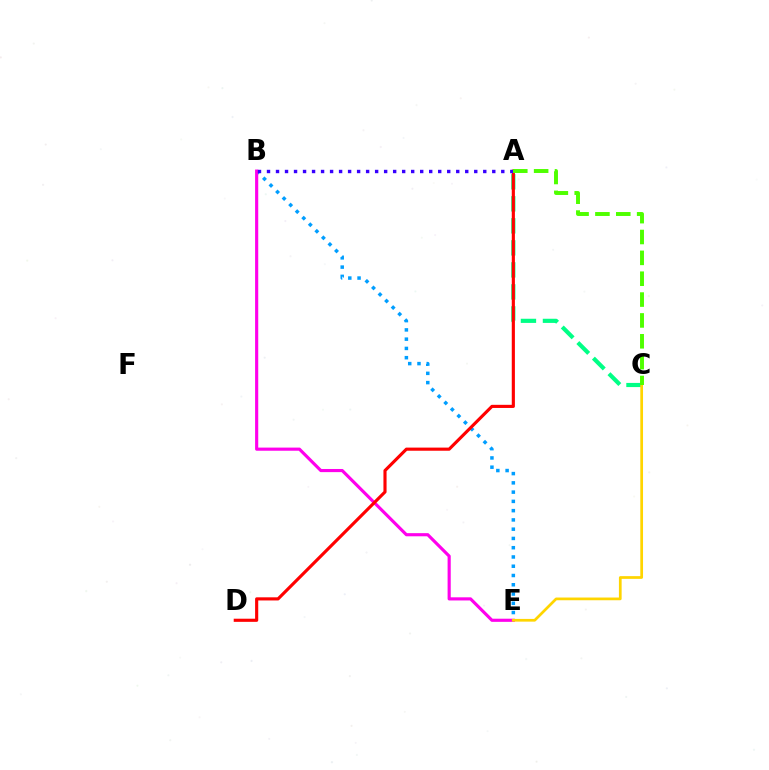{('B', 'E'): [{'color': '#009eff', 'line_style': 'dotted', 'thickness': 2.52}, {'color': '#ff00ed', 'line_style': 'solid', 'thickness': 2.26}], ('A', 'C'): [{'color': '#00ff86', 'line_style': 'dashed', 'thickness': 2.99}, {'color': '#4fff00', 'line_style': 'dashed', 'thickness': 2.83}], ('A', 'D'): [{'color': '#ff0000', 'line_style': 'solid', 'thickness': 2.26}], ('C', 'E'): [{'color': '#ffd500', 'line_style': 'solid', 'thickness': 1.96}], ('A', 'B'): [{'color': '#3700ff', 'line_style': 'dotted', 'thickness': 2.45}]}